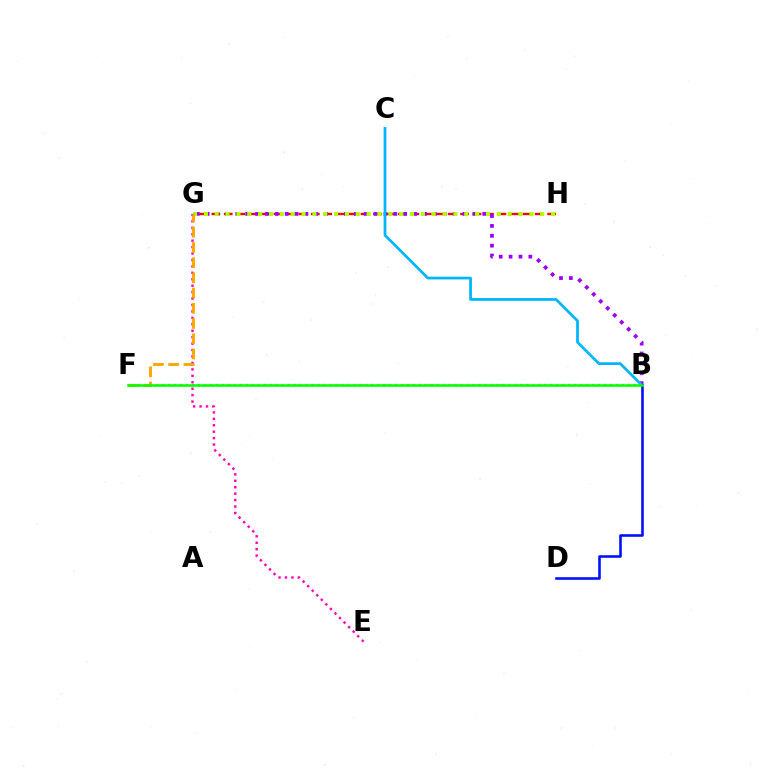{('G', 'H'): [{'color': '#ff0000', 'line_style': 'dashed', 'thickness': 1.69}, {'color': '#b3ff00', 'line_style': 'dotted', 'thickness': 2.95}], ('B', 'F'): [{'color': '#00ff9d', 'line_style': 'dotted', 'thickness': 1.62}, {'color': '#08ff00', 'line_style': 'solid', 'thickness': 1.85}], ('B', 'G'): [{'color': '#9b00ff', 'line_style': 'dotted', 'thickness': 2.68}], ('B', 'C'): [{'color': '#00b5ff', 'line_style': 'solid', 'thickness': 1.97}], ('B', 'D'): [{'color': '#0010ff', 'line_style': 'solid', 'thickness': 1.87}], ('E', 'G'): [{'color': '#ff00bd', 'line_style': 'dotted', 'thickness': 1.75}], ('F', 'G'): [{'color': '#ffa500', 'line_style': 'dashed', 'thickness': 2.07}]}